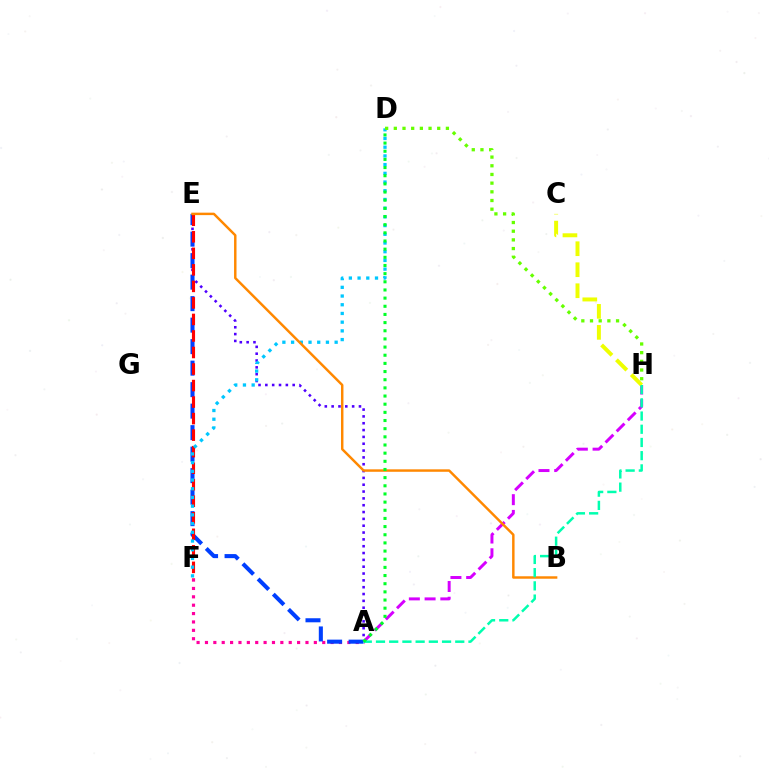{('A', 'E'): [{'color': '#4f00ff', 'line_style': 'dotted', 'thickness': 1.86}, {'color': '#003fff', 'line_style': 'dashed', 'thickness': 2.92}], ('A', 'F'): [{'color': '#ff00a0', 'line_style': 'dotted', 'thickness': 2.28}], ('A', 'H'): [{'color': '#d600ff', 'line_style': 'dashed', 'thickness': 2.14}, {'color': '#00ffaf', 'line_style': 'dashed', 'thickness': 1.79}], ('E', 'F'): [{'color': '#ff0000', 'line_style': 'dashed', 'thickness': 2.25}], ('C', 'H'): [{'color': '#eeff00', 'line_style': 'dashed', 'thickness': 2.85}], ('D', 'F'): [{'color': '#00c7ff', 'line_style': 'dotted', 'thickness': 2.37}], ('B', 'E'): [{'color': '#ff8800', 'line_style': 'solid', 'thickness': 1.77}], ('A', 'D'): [{'color': '#00ff27', 'line_style': 'dotted', 'thickness': 2.22}], ('D', 'H'): [{'color': '#66ff00', 'line_style': 'dotted', 'thickness': 2.36}]}